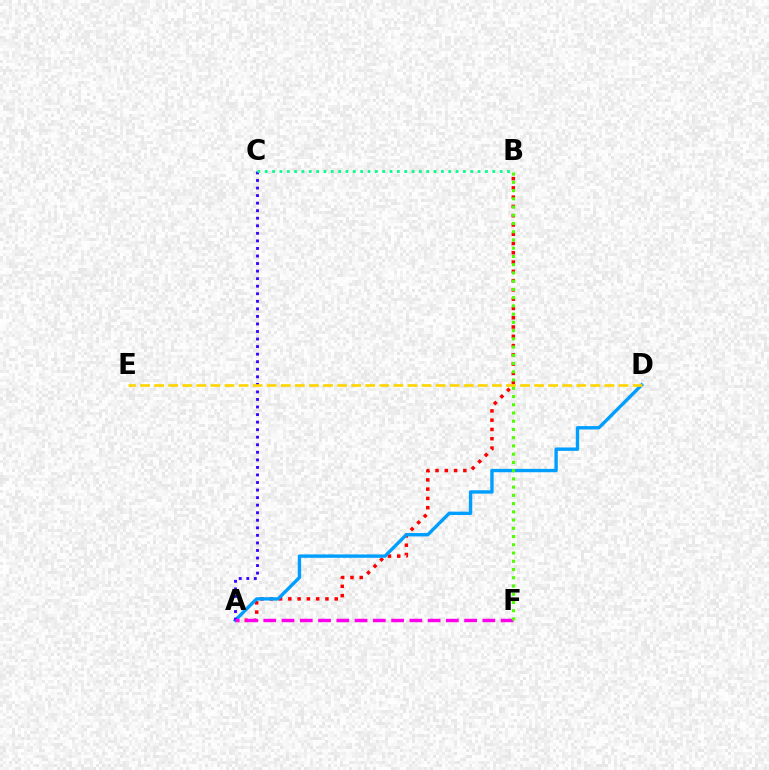{('A', 'B'): [{'color': '#ff0000', 'line_style': 'dotted', 'thickness': 2.52}], ('A', 'D'): [{'color': '#009eff', 'line_style': 'solid', 'thickness': 2.42}], ('A', 'C'): [{'color': '#3700ff', 'line_style': 'dotted', 'thickness': 2.05}], ('A', 'F'): [{'color': '#ff00ed', 'line_style': 'dashed', 'thickness': 2.48}], ('B', 'F'): [{'color': '#4fff00', 'line_style': 'dotted', 'thickness': 2.24}], ('D', 'E'): [{'color': '#ffd500', 'line_style': 'dashed', 'thickness': 1.91}], ('B', 'C'): [{'color': '#00ff86', 'line_style': 'dotted', 'thickness': 1.99}]}